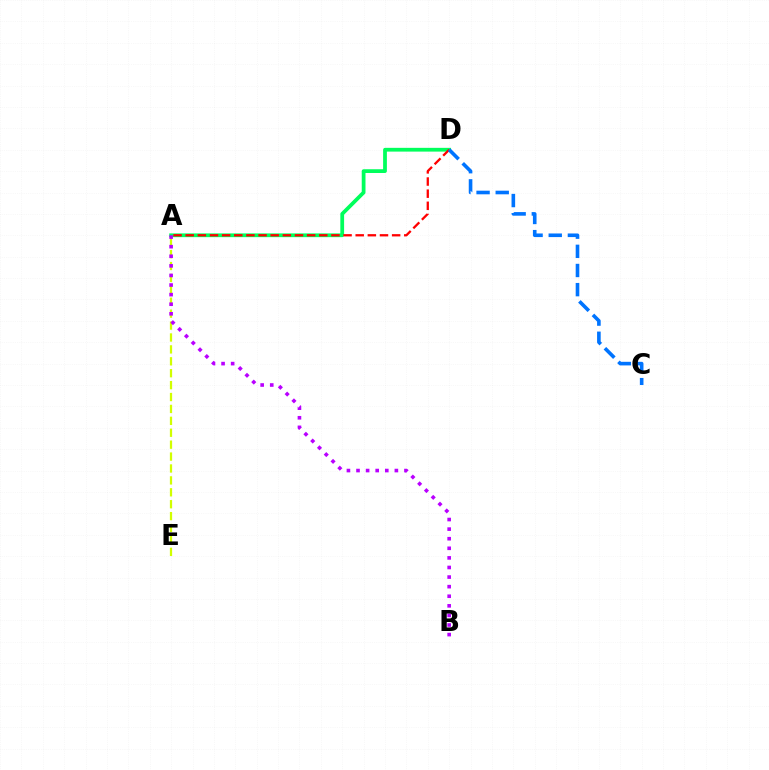{('A', 'E'): [{'color': '#d1ff00', 'line_style': 'dashed', 'thickness': 1.62}], ('A', 'D'): [{'color': '#00ff5c', 'line_style': 'solid', 'thickness': 2.71}, {'color': '#ff0000', 'line_style': 'dashed', 'thickness': 1.65}], ('A', 'B'): [{'color': '#b900ff', 'line_style': 'dotted', 'thickness': 2.61}], ('C', 'D'): [{'color': '#0074ff', 'line_style': 'dashed', 'thickness': 2.6}]}